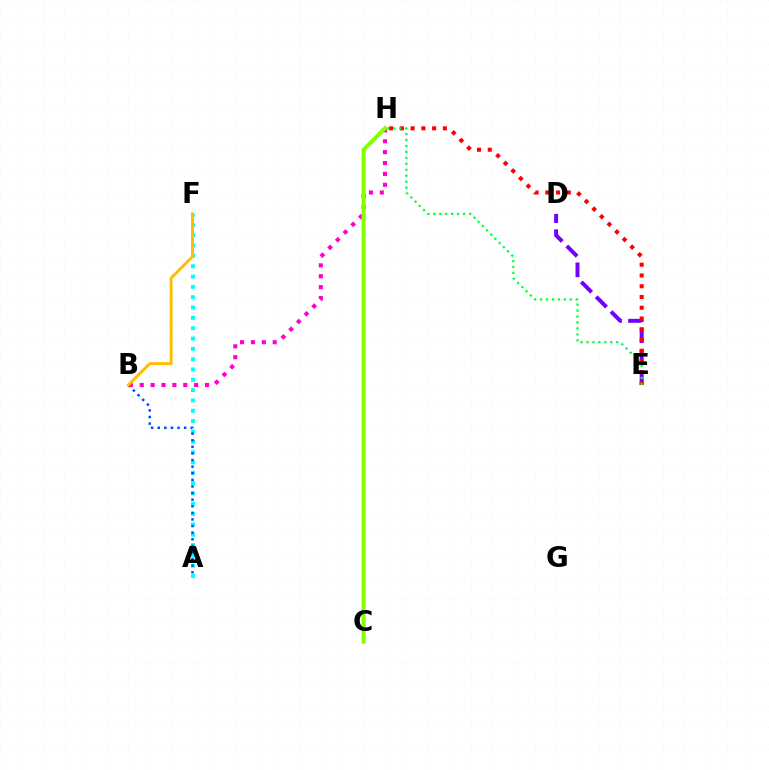{('A', 'F'): [{'color': '#00fff6', 'line_style': 'dotted', 'thickness': 2.81}], ('D', 'E'): [{'color': '#7200ff', 'line_style': 'dashed', 'thickness': 2.85}], ('A', 'B'): [{'color': '#004bff', 'line_style': 'dotted', 'thickness': 1.79}], ('E', 'H'): [{'color': '#ff0000', 'line_style': 'dotted', 'thickness': 2.92}, {'color': '#00ff39', 'line_style': 'dotted', 'thickness': 1.62}], ('B', 'H'): [{'color': '#ff00cf', 'line_style': 'dotted', 'thickness': 2.96}], ('C', 'H'): [{'color': '#84ff00', 'line_style': 'solid', 'thickness': 2.9}], ('B', 'F'): [{'color': '#ffbd00', 'line_style': 'solid', 'thickness': 2.11}]}